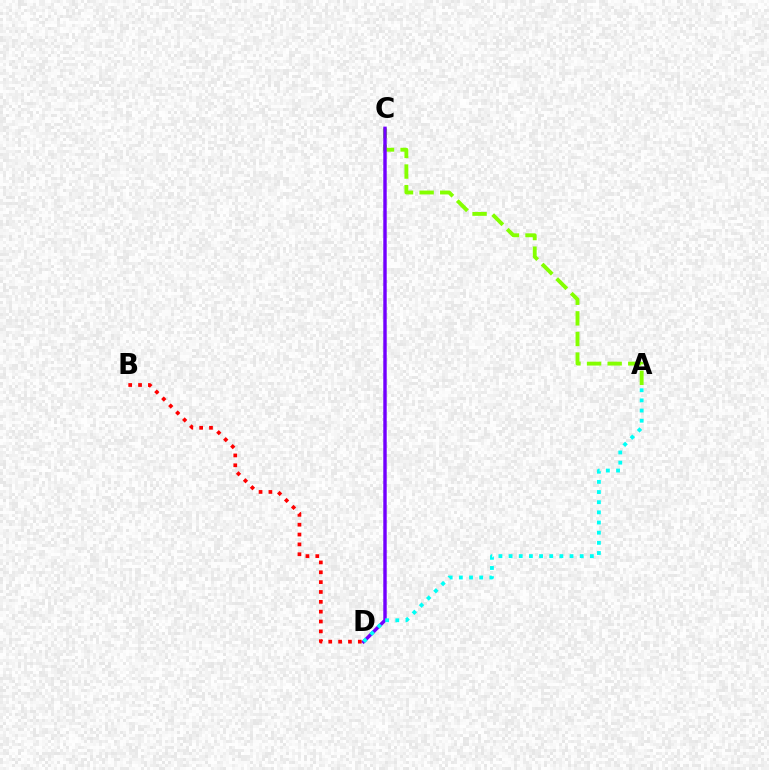{('A', 'C'): [{'color': '#84ff00', 'line_style': 'dashed', 'thickness': 2.8}], ('C', 'D'): [{'color': '#7200ff', 'line_style': 'solid', 'thickness': 2.47}], ('A', 'D'): [{'color': '#00fff6', 'line_style': 'dotted', 'thickness': 2.76}], ('B', 'D'): [{'color': '#ff0000', 'line_style': 'dotted', 'thickness': 2.68}]}